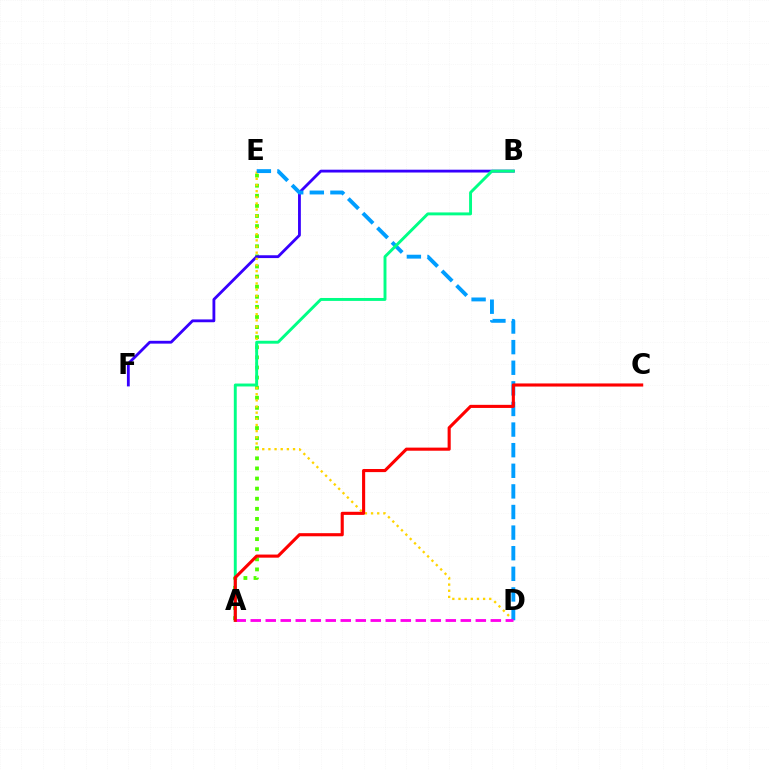{('A', 'E'): [{'color': '#4fff00', 'line_style': 'dotted', 'thickness': 2.74}], ('B', 'F'): [{'color': '#3700ff', 'line_style': 'solid', 'thickness': 2.03}], ('D', 'E'): [{'color': '#ffd500', 'line_style': 'dotted', 'thickness': 1.67}, {'color': '#009eff', 'line_style': 'dashed', 'thickness': 2.8}], ('A', 'B'): [{'color': '#00ff86', 'line_style': 'solid', 'thickness': 2.11}], ('A', 'D'): [{'color': '#ff00ed', 'line_style': 'dashed', 'thickness': 2.04}], ('A', 'C'): [{'color': '#ff0000', 'line_style': 'solid', 'thickness': 2.24}]}